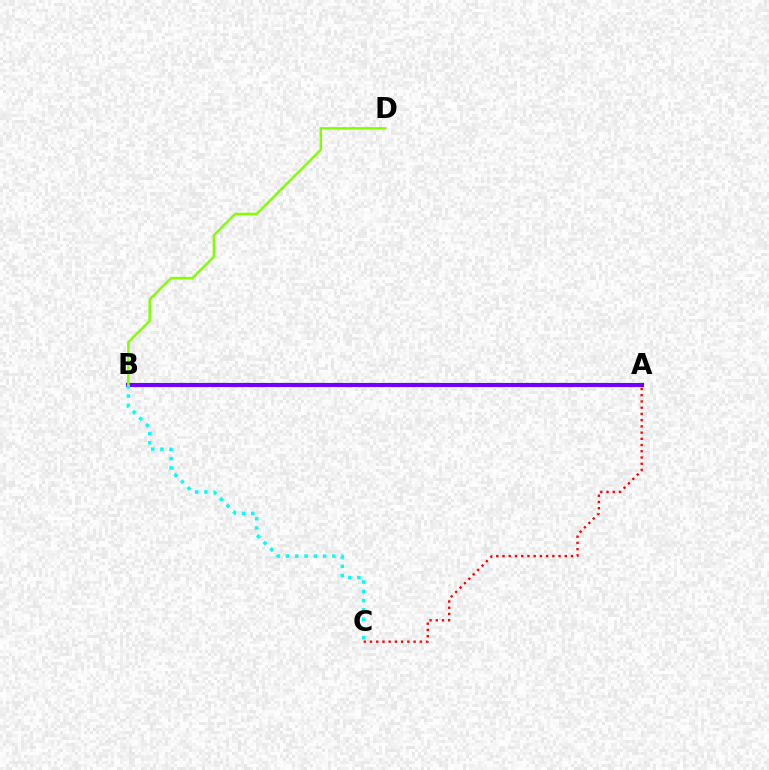{('A', 'B'): [{'color': '#7200ff', 'line_style': 'solid', 'thickness': 2.99}], ('B', 'C'): [{'color': '#00fff6', 'line_style': 'dotted', 'thickness': 2.52}], ('B', 'D'): [{'color': '#84ff00', 'line_style': 'solid', 'thickness': 1.77}], ('A', 'C'): [{'color': '#ff0000', 'line_style': 'dotted', 'thickness': 1.69}]}